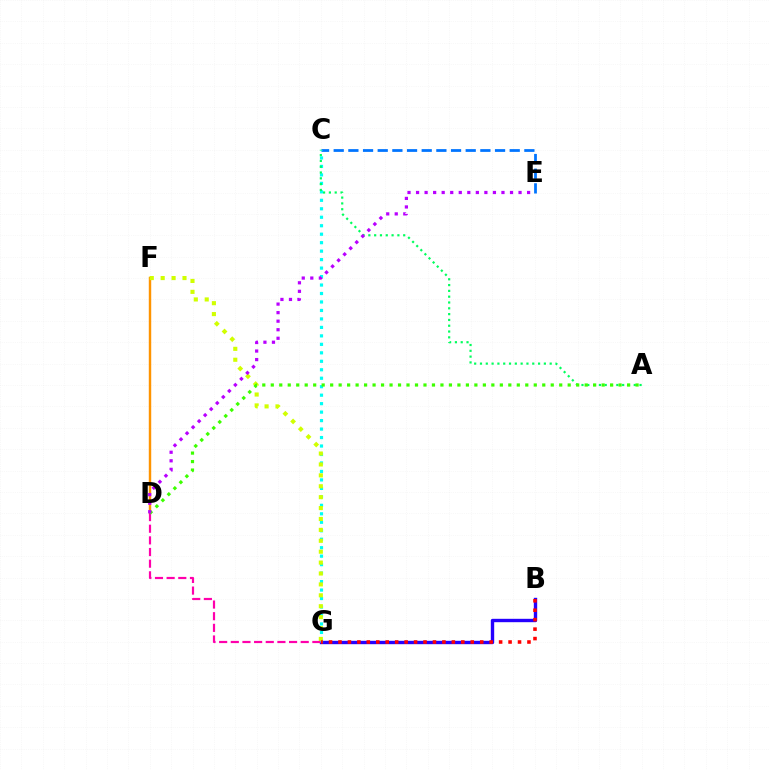{('D', 'F'): [{'color': '#ff9400', 'line_style': 'solid', 'thickness': 1.75}], ('B', 'G'): [{'color': '#2500ff', 'line_style': 'solid', 'thickness': 2.43}, {'color': '#ff0000', 'line_style': 'dotted', 'thickness': 2.57}], ('C', 'E'): [{'color': '#0074ff', 'line_style': 'dashed', 'thickness': 1.99}], ('C', 'G'): [{'color': '#00fff6', 'line_style': 'dotted', 'thickness': 2.3}], ('A', 'C'): [{'color': '#00ff5c', 'line_style': 'dotted', 'thickness': 1.58}], ('F', 'G'): [{'color': '#d1ff00', 'line_style': 'dotted', 'thickness': 2.96}], ('D', 'G'): [{'color': '#ff00ac', 'line_style': 'dashed', 'thickness': 1.58}], ('A', 'D'): [{'color': '#3dff00', 'line_style': 'dotted', 'thickness': 2.3}], ('D', 'E'): [{'color': '#b900ff', 'line_style': 'dotted', 'thickness': 2.32}]}